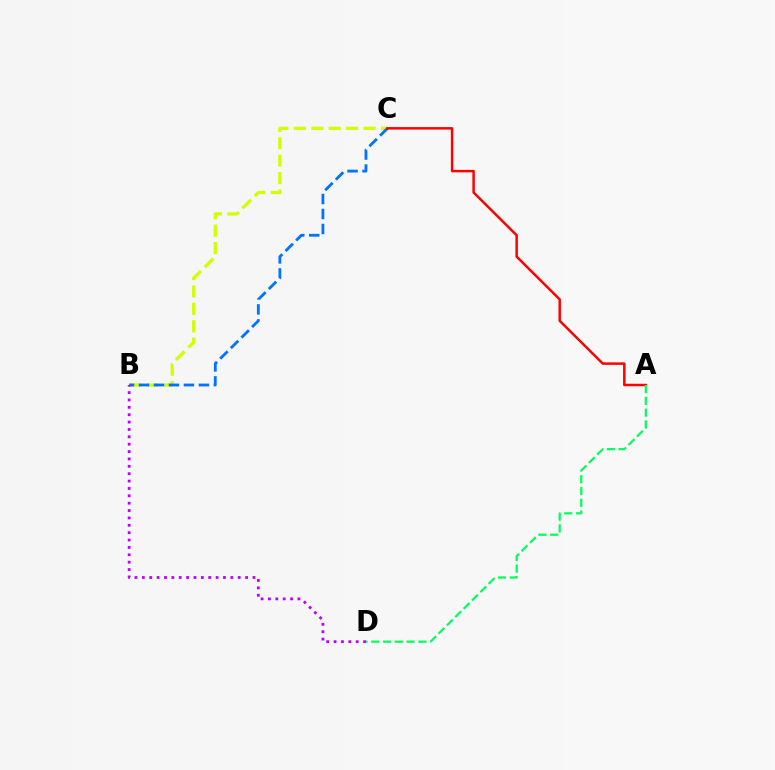{('B', 'C'): [{'color': '#d1ff00', 'line_style': 'dashed', 'thickness': 2.37}, {'color': '#0074ff', 'line_style': 'dashed', 'thickness': 2.04}], ('B', 'D'): [{'color': '#b900ff', 'line_style': 'dotted', 'thickness': 2.0}], ('A', 'C'): [{'color': '#ff0000', 'line_style': 'solid', 'thickness': 1.79}], ('A', 'D'): [{'color': '#00ff5c', 'line_style': 'dashed', 'thickness': 1.6}]}